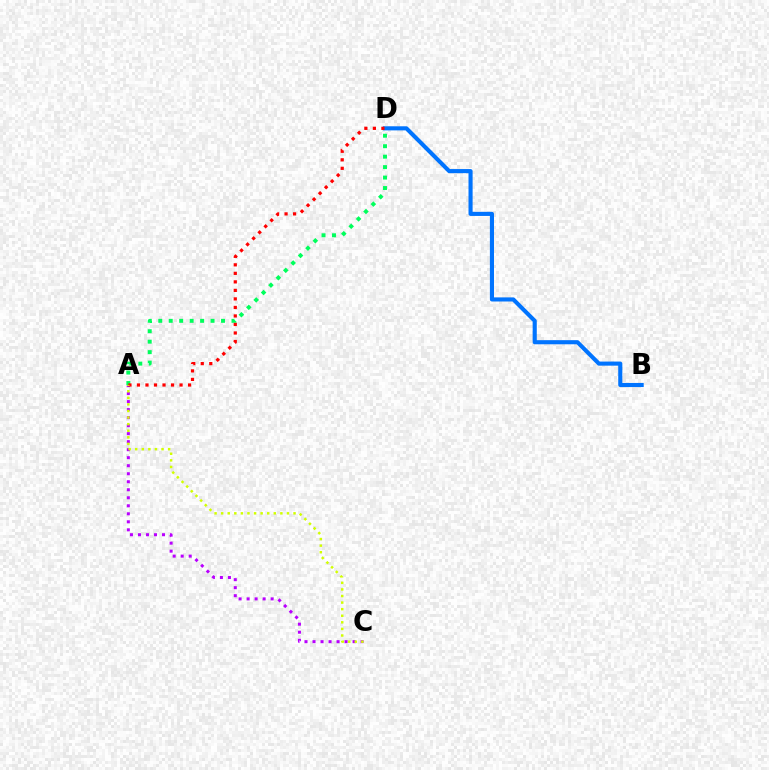{('B', 'D'): [{'color': '#0074ff', 'line_style': 'solid', 'thickness': 2.96}], ('A', 'C'): [{'color': '#b900ff', 'line_style': 'dotted', 'thickness': 2.18}, {'color': '#d1ff00', 'line_style': 'dotted', 'thickness': 1.79}], ('A', 'D'): [{'color': '#00ff5c', 'line_style': 'dotted', 'thickness': 2.84}, {'color': '#ff0000', 'line_style': 'dotted', 'thickness': 2.31}]}